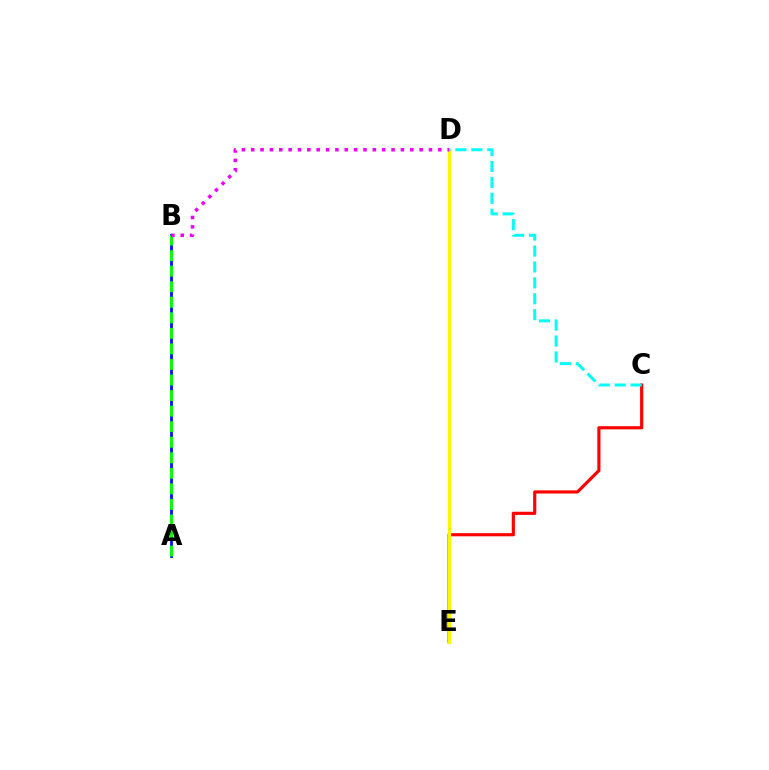{('C', 'E'): [{'color': '#ff0000', 'line_style': 'solid', 'thickness': 2.27}], ('A', 'B'): [{'color': '#0010ff', 'line_style': 'solid', 'thickness': 2.01}, {'color': '#08ff00', 'line_style': 'dashed', 'thickness': 2.11}], ('D', 'E'): [{'color': '#fcf500', 'line_style': 'solid', 'thickness': 2.31}], ('C', 'D'): [{'color': '#00fff6', 'line_style': 'dashed', 'thickness': 2.16}], ('B', 'D'): [{'color': '#ee00ff', 'line_style': 'dotted', 'thickness': 2.54}]}